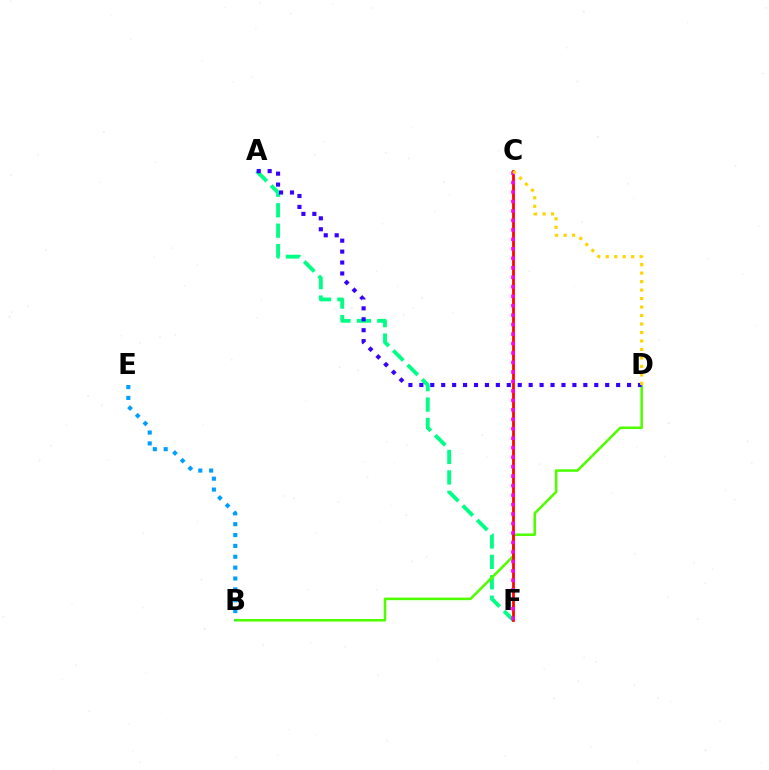{('A', 'F'): [{'color': '#00ff86', 'line_style': 'dashed', 'thickness': 2.78}], ('B', 'D'): [{'color': '#4fff00', 'line_style': 'solid', 'thickness': 1.84}], ('B', 'E'): [{'color': '#009eff', 'line_style': 'dotted', 'thickness': 2.95}], ('C', 'F'): [{'color': '#ff0000', 'line_style': 'solid', 'thickness': 1.97}, {'color': '#ff00ed', 'line_style': 'dotted', 'thickness': 2.57}], ('A', 'D'): [{'color': '#3700ff', 'line_style': 'dotted', 'thickness': 2.97}], ('C', 'D'): [{'color': '#ffd500', 'line_style': 'dotted', 'thickness': 2.31}]}